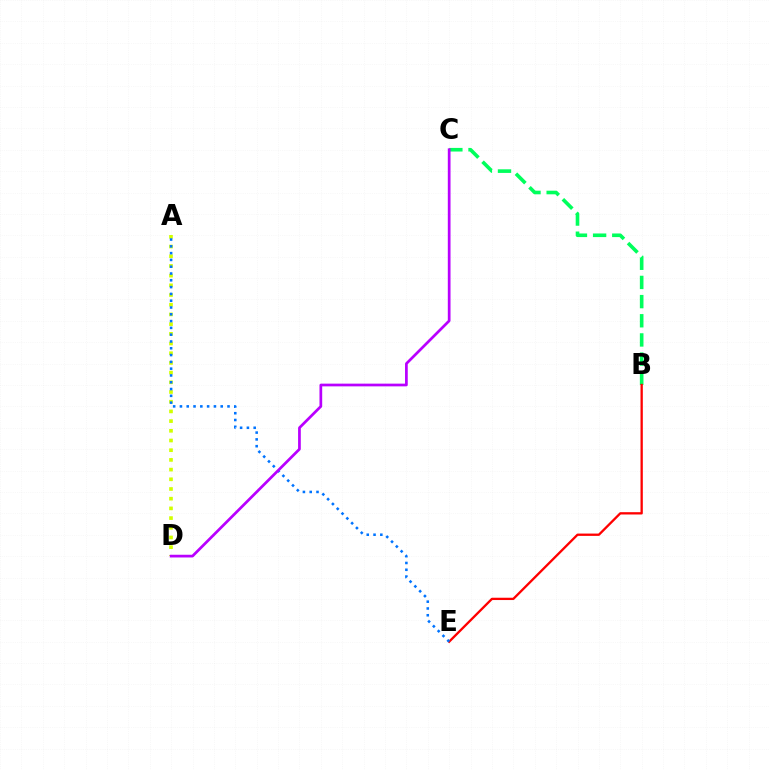{('B', 'C'): [{'color': '#00ff5c', 'line_style': 'dashed', 'thickness': 2.6}], ('B', 'E'): [{'color': '#ff0000', 'line_style': 'solid', 'thickness': 1.66}], ('A', 'D'): [{'color': '#d1ff00', 'line_style': 'dotted', 'thickness': 2.64}], ('A', 'E'): [{'color': '#0074ff', 'line_style': 'dotted', 'thickness': 1.85}], ('C', 'D'): [{'color': '#b900ff', 'line_style': 'solid', 'thickness': 1.96}]}